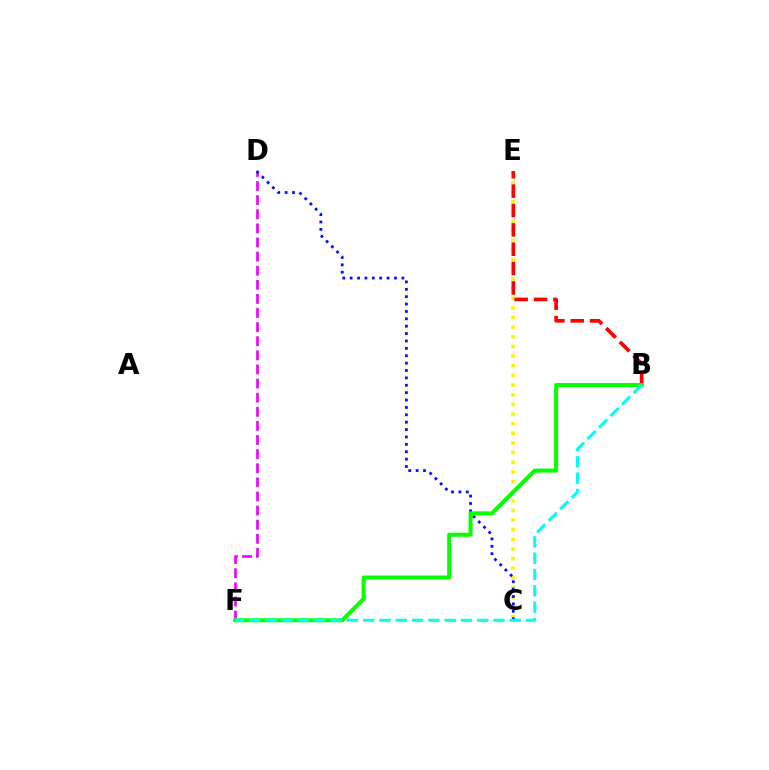{('D', 'F'): [{'color': '#ee00ff', 'line_style': 'dashed', 'thickness': 1.92}], ('C', 'E'): [{'color': '#fcf500', 'line_style': 'dotted', 'thickness': 2.62}], ('B', 'E'): [{'color': '#ff0000', 'line_style': 'dashed', 'thickness': 2.63}], ('C', 'D'): [{'color': '#0010ff', 'line_style': 'dotted', 'thickness': 2.01}], ('B', 'F'): [{'color': '#08ff00', 'line_style': 'solid', 'thickness': 2.9}, {'color': '#00fff6', 'line_style': 'dashed', 'thickness': 2.21}]}